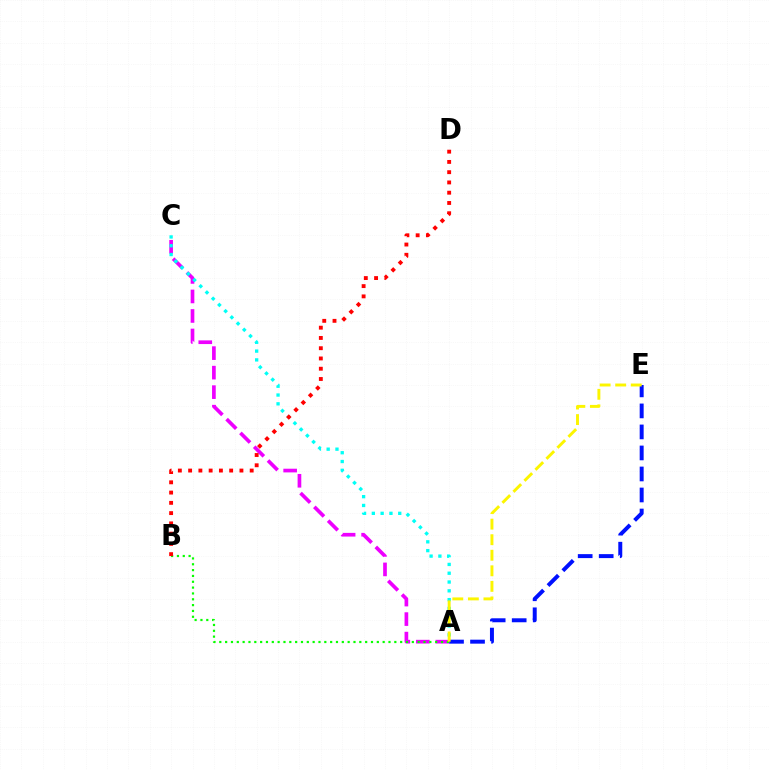{('A', 'E'): [{'color': '#0010ff', 'line_style': 'dashed', 'thickness': 2.86}, {'color': '#fcf500', 'line_style': 'dashed', 'thickness': 2.11}], ('A', 'C'): [{'color': '#ee00ff', 'line_style': 'dashed', 'thickness': 2.65}, {'color': '#00fff6', 'line_style': 'dotted', 'thickness': 2.39}], ('A', 'B'): [{'color': '#08ff00', 'line_style': 'dotted', 'thickness': 1.59}], ('B', 'D'): [{'color': '#ff0000', 'line_style': 'dotted', 'thickness': 2.79}]}